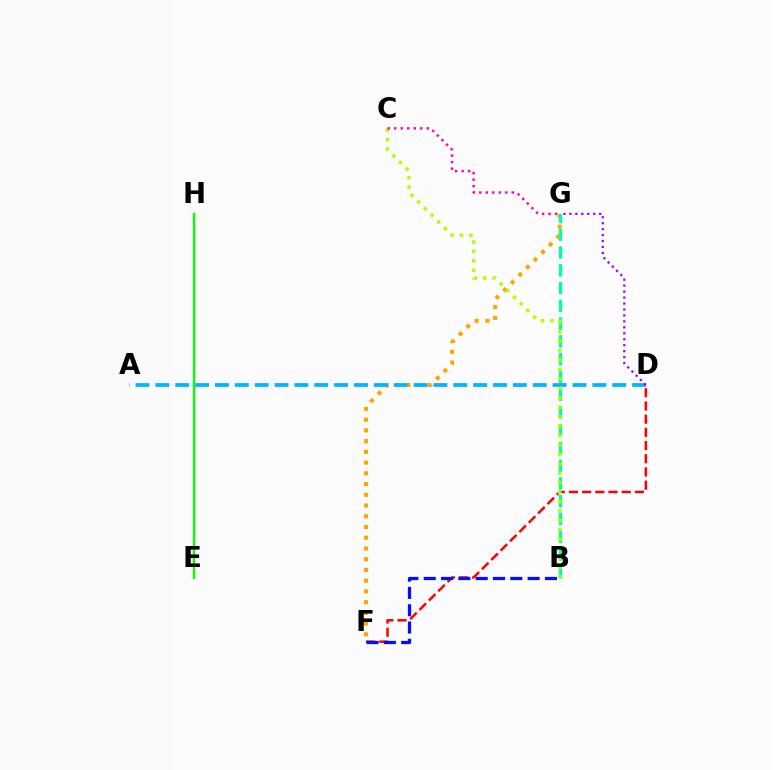{('F', 'G'): [{'color': '#ffa500', 'line_style': 'dotted', 'thickness': 2.92}], ('B', 'G'): [{'color': '#00ff9d', 'line_style': 'dashed', 'thickness': 2.41}], ('D', 'F'): [{'color': '#ff0000', 'line_style': 'dashed', 'thickness': 1.79}], ('A', 'D'): [{'color': '#00b5ff', 'line_style': 'dashed', 'thickness': 2.7}], ('B', 'F'): [{'color': '#0010ff', 'line_style': 'dashed', 'thickness': 2.35}], ('B', 'C'): [{'color': '#b3ff00', 'line_style': 'dotted', 'thickness': 2.56}], ('E', 'H'): [{'color': '#08ff00', 'line_style': 'solid', 'thickness': 1.69}], ('C', 'G'): [{'color': '#ff00bd', 'line_style': 'dotted', 'thickness': 1.77}], ('D', 'G'): [{'color': '#9b00ff', 'line_style': 'dotted', 'thickness': 1.62}]}